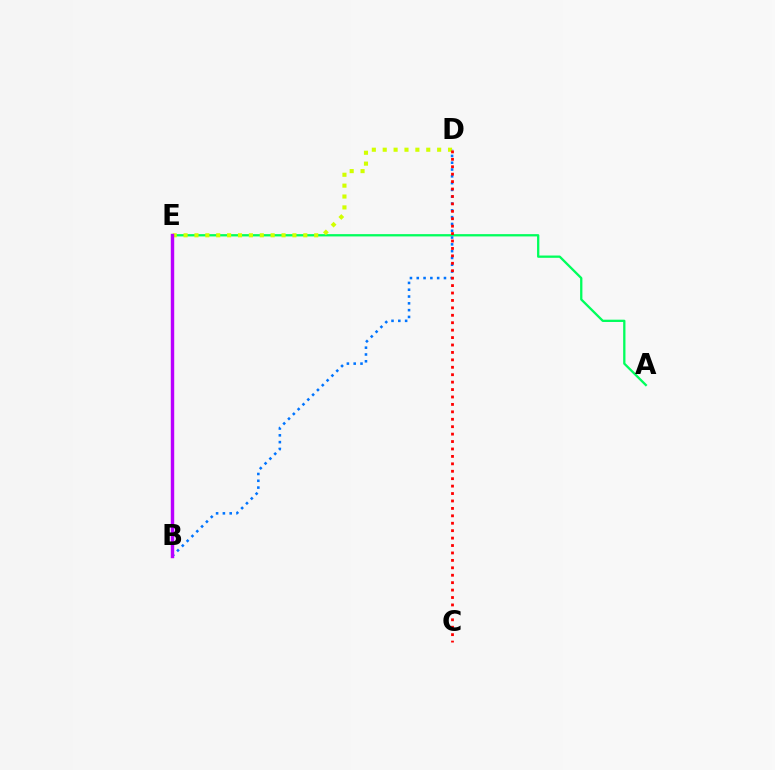{('A', 'E'): [{'color': '#00ff5c', 'line_style': 'solid', 'thickness': 1.65}], ('B', 'D'): [{'color': '#0074ff', 'line_style': 'dotted', 'thickness': 1.85}], ('D', 'E'): [{'color': '#d1ff00', 'line_style': 'dotted', 'thickness': 2.96}], ('B', 'E'): [{'color': '#b900ff', 'line_style': 'solid', 'thickness': 2.46}], ('C', 'D'): [{'color': '#ff0000', 'line_style': 'dotted', 'thickness': 2.02}]}